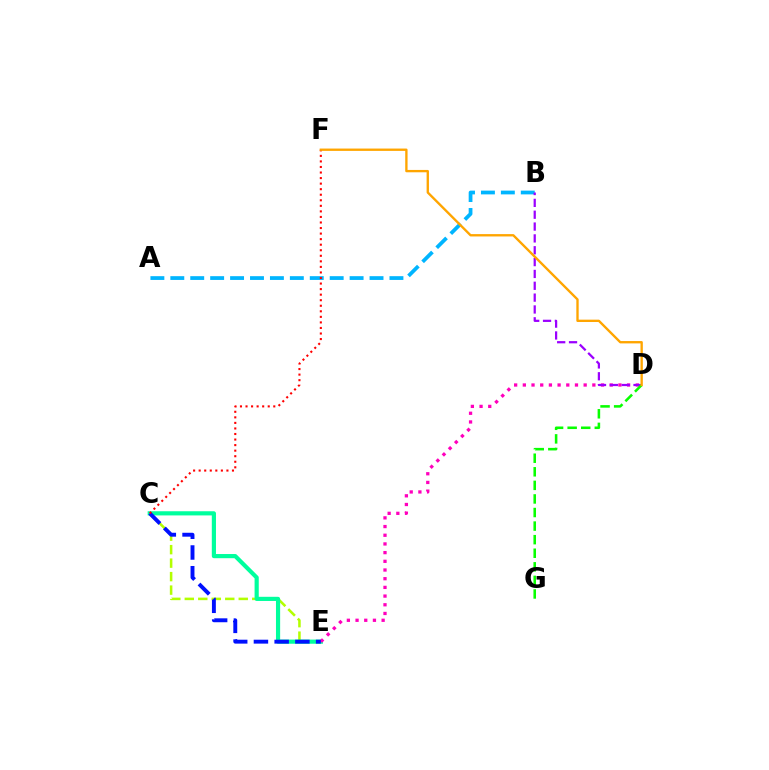{('C', 'E'): [{'color': '#b3ff00', 'line_style': 'dashed', 'thickness': 1.83}, {'color': '#00ff9d', 'line_style': 'solid', 'thickness': 3.0}, {'color': '#0010ff', 'line_style': 'dashed', 'thickness': 2.82}], ('D', 'E'): [{'color': '#ff00bd', 'line_style': 'dotted', 'thickness': 2.36}], ('A', 'B'): [{'color': '#00b5ff', 'line_style': 'dashed', 'thickness': 2.71}], ('B', 'D'): [{'color': '#9b00ff', 'line_style': 'dashed', 'thickness': 1.61}], ('C', 'F'): [{'color': '#ff0000', 'line_style': 'dotted', 'thickness': 1.51}], ('D', 'G'): [{'color': '#08ff00', 'line_style': 'dashed', 'thickness': 1.84}], ('D', 'F'): [{'color': '#ffa500', 'line_style': 'solid', 'thickness': 1.69}]}